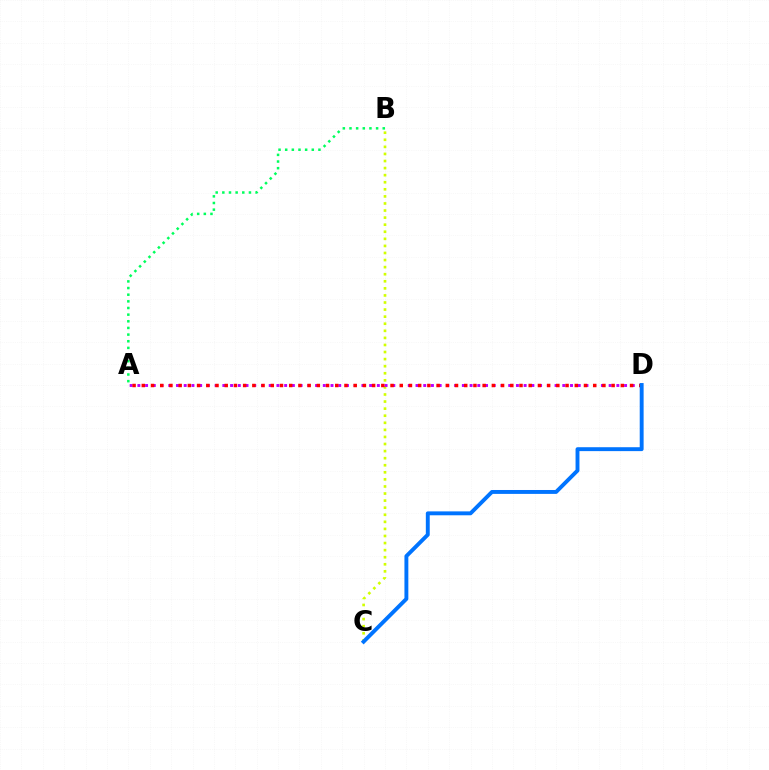{('B', 'C'): [{'color': '#d1ff00', 'line_style': 'dotted', 'thickness': 1.92}], ('A', 'D'): [{'color': '#b900ff', 'line_style': 'dotted', 'thickness': 2.1}, {'color': '#ff0000', 'line_style': 'dotted', 'thickness': 2.5}], ('C', 'D'): [{'color': '#0074ff', 'line_style': 'solid', 'thickness': 2.81}], ('A', 'B'): [{'color': '#00ff5c', 'line_style': 'dotted', 'thickness': 1.81}]}